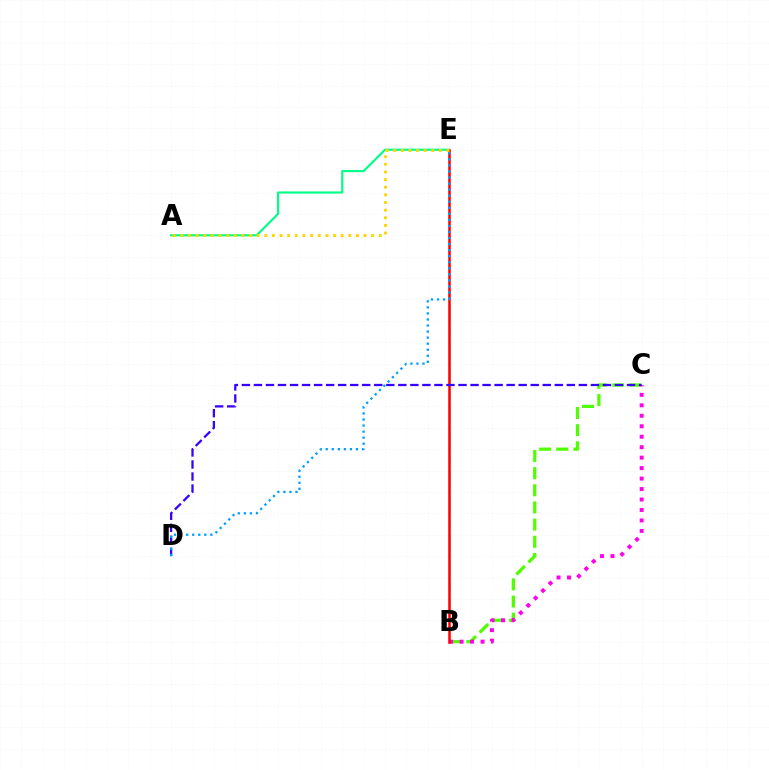{('B', 'C'): [{'color': '#4fff00', 'line_style': 'dashed', 'thickness': 2.33}, {'color': '#ff00ed', 'line_style': 'dotted', 'thickness': 2.84}], ('A', 'E'): [{'color': '#00ff86', 'line_style': 'solid', 'thickness': 1.55}, {'color': '#ffd500', 'line_style': 'dotted', 'thickness': 2.07}], ('B', 'E'): [{'color': '#ff0000', 'line_style': 'solid', 'thickness': 1.82}], ('C', 'D'): [{'color': '#3700ff', 'line_style': 'dashed', 'thickness': 1.63}], ('D', 'E'): [{'color': '#009eff', 'line_style': 'dotted', 'thickness': 1.64}]}